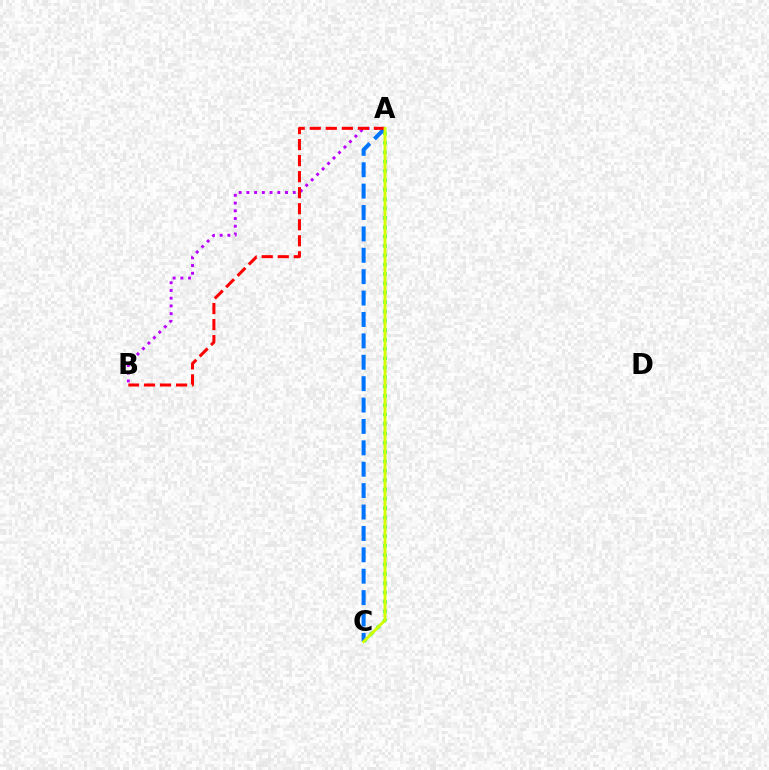{('A', 'C'): [{'color': '#00ff5c', 'line_style': 'dotted', 'thickness': 2.55}, {'color': '#0074ff', 'line_style': 'dashed', 'thickness': 2.91}, {'color': '#d1ff00', 'line_style': 'solid', 'thickness': 2.07}], ('A', 'B'): [{'color': '#b900ff', 'line_style': 'dotted', 'thickness': 2.1}, {'color': '#ff0000', 'line_style': 'dashed', 'thickness': 2.18}]}